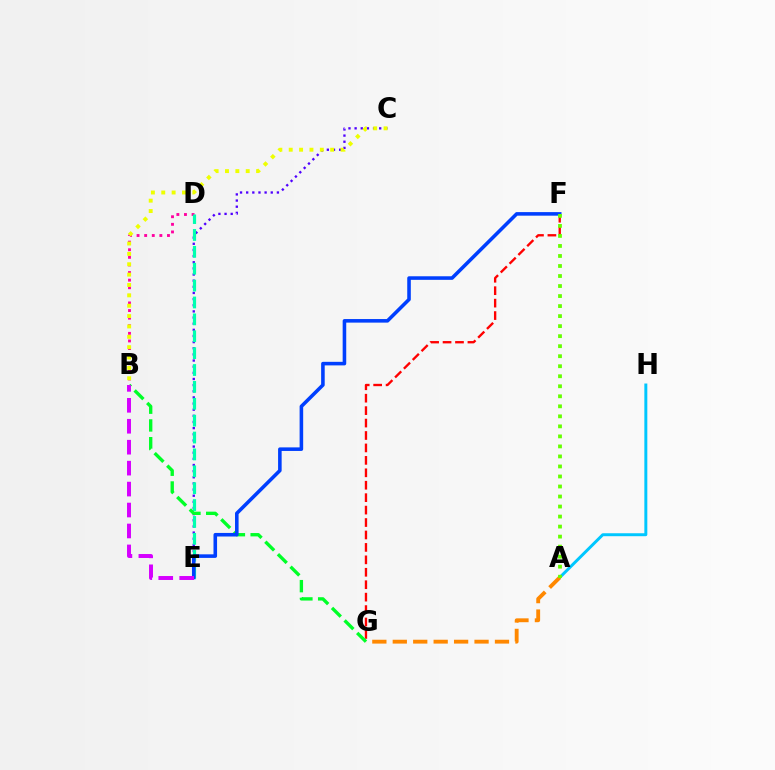{('B', 'D'): [{'color': '#ff00a0', 'line_style': 'dotted', 'thickness': 2.07}], ('A', 'H'): [{'color': '#00c7ff', 'line_style': 'solid', 'thickness': 2.13}], ('C', 'E'): [{'color': '#4f00ff', 'line_style': 'dotted', 'thickness': 1.67}], ('F', 'G'): [{'color': '#ff0000', 'line_style': 'dashed', 'thickness': 1.69}], ('D', 'E'): [{'color': '#00ffaf', 'line_style': 'dashed', 'thickness': 2.29}], ('A', 'G'): [{'color': '#ff8800', 'line_style': 'dashed', 'thickness': 2.78}], ('B', 'G'): [{'color': '#00ff27', 'line_style': 'dashed', 'thickness': 2.41}], ('B', 'C'): [{'color': '#eeff00', 'line_style': 'dotted', 'thickness': 2.82}], ('E', 'F'): [{'color': '#003fff', 'line_style': 'solid', 'thickness': 2.57}], ('B', 'E'): [{'color': '#d600ff', 'line_style': 'dashed', 'thickness': 2.85}], ('A', 'F'): [{'color': '#66ff00', 'line_style': 'dotted', 'thickness': 2.72}]}